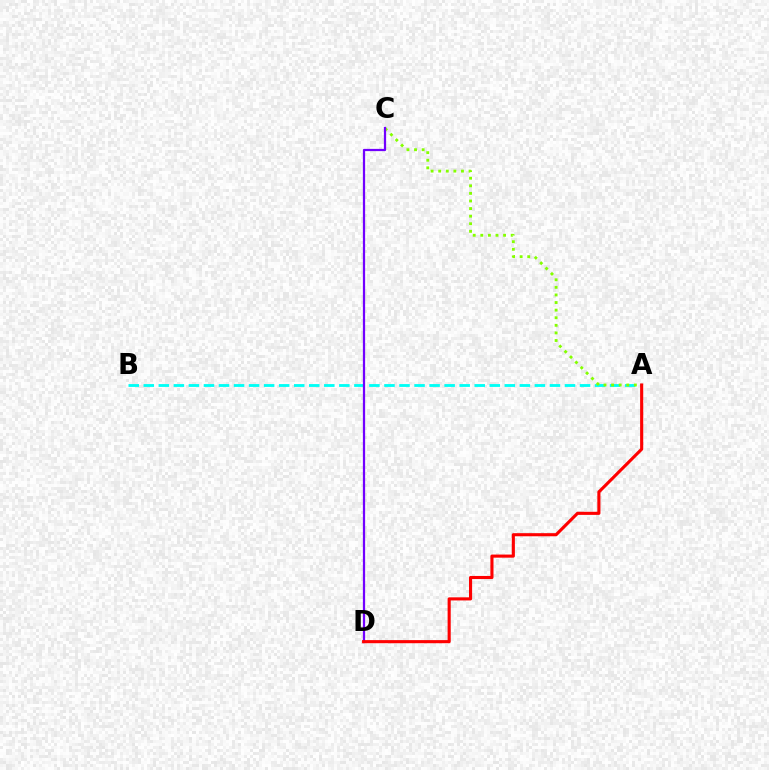{('A', 'B'): [{'color': '#00fff6', 'line_style': 'dashed', 'thickness': 2.04}], ('A', 'C'): [{'color': '#84ff00', 'line_style': 'dotted', 'thickness': 2.06}], ('C', 'D'): [{'color': '#7200ff', 'line_style': 'solid', 'thickness': 1.61}], ('A', 'D'): [{'color': '#ff0000', 'line_style': 'solid', 'thickness': 2.23}]}